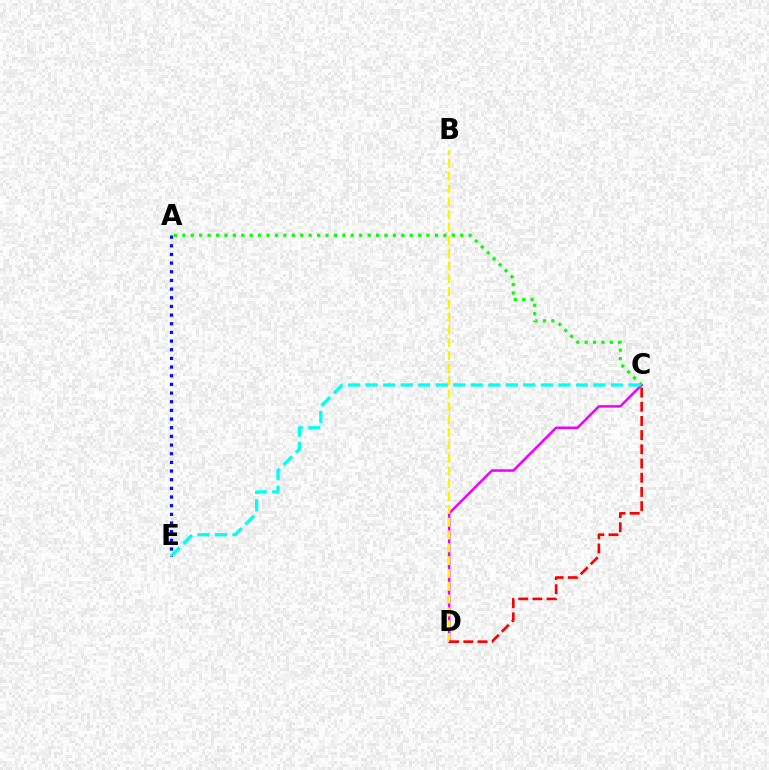{('C', 'D'): [{'color': '#ee00ff', 'line_style': 'solid', 'thickness': 1.8}, {'color': '#ff0000', 'line_style': 'dashed', 'thickness': 1.93}], ('B', 'D'): [{'color': '#fcf500', 'line_style': 'dashed', 'thickness': 1.74}], ('A', 'C'): [{'color': '#08ff00', 'line_style': 'dotted', 'thickness': 2.29}], ('C', 'E'): [{'color': '#00fff6', 'line_style': 'dashed', 'thickness': 2.38}], ('A', 'E'): [{'color': '#0010ff', 'line_style': 'dotted', 'thickness': 2.35}]}